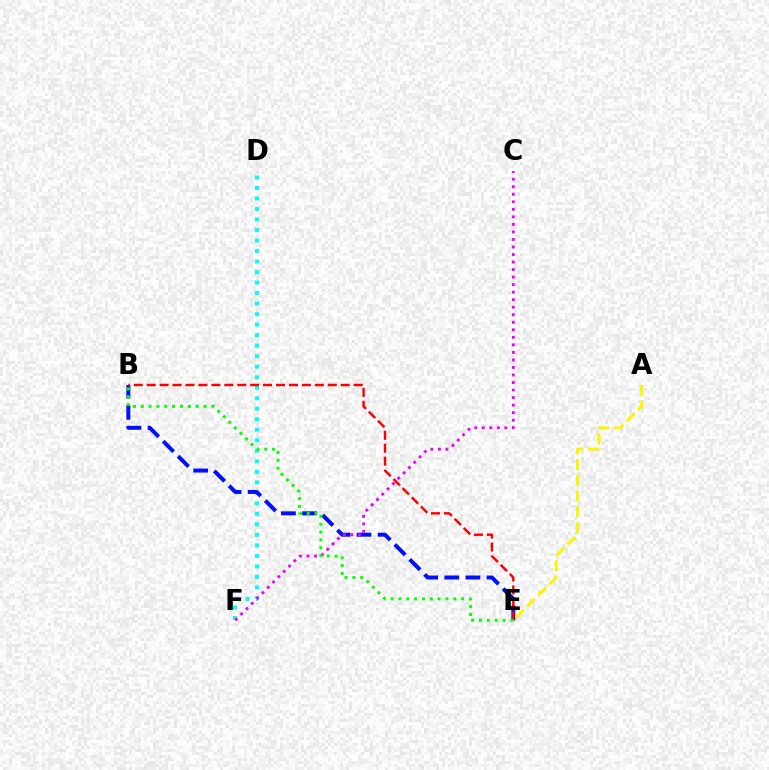{('D', 'F'): [{'color': '#00fff6', 'line_style': 'dotted', 'thickness': 2.86}], ('B', 'E'): [{'color': '#0010ff', 'line_style': 'dashed', 'thickness': 2.87}, {'color': '#ff0000', 'line_style': 'dashed', 'thickness': 1.76}, {'color': '#08ff00', 'line_style': 'dotted', 'thickness': 2.13}], ('C', 'F'): [{'color': '#ee00ff', 'line_style': 'dotted', 'thickness': 2.05}], ('A', 'E'): [{'color': '#fcf500', 'line_style': 'dashed', 'thickness': 2.14}]}